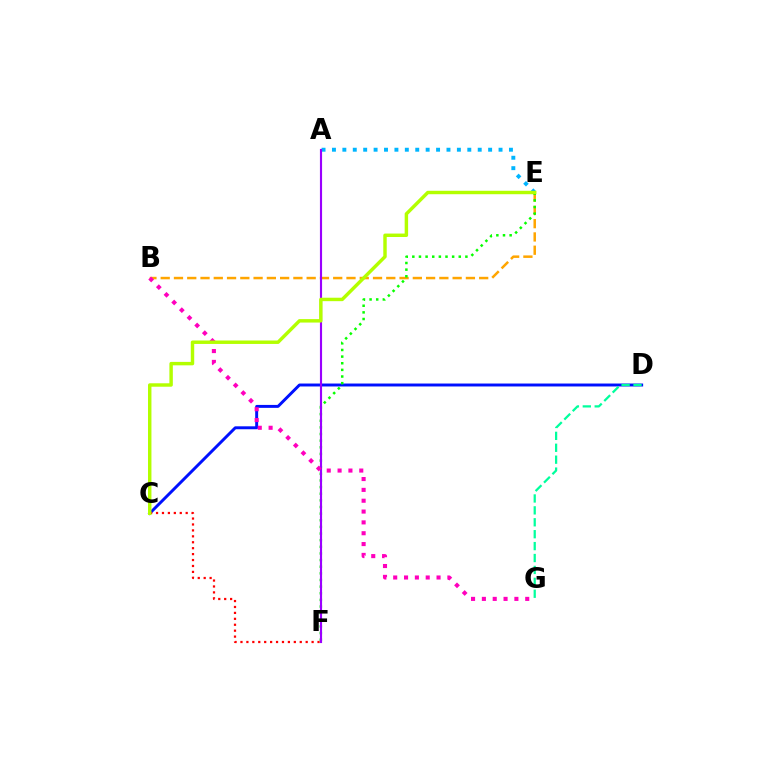{('C', 'D'): [{'color': '#0010ff', 'line_style': 'solid', 'thickness': 2.12}], ('B', 'E'): [{'color': '#ffa500', 'line_style': 'dashed', 'thickness': 1.8}], ('C', 'F'): [{'color': '#ff0000', 'line_style': 'dotted', 'thickness': 1.61}], ('A', 'E'): [{'color': '#00b5ff', 'line_style': 'dotted', 'thickness': 2.83}], ('E', 'F'): [{'color': '#08ff00', 'line_style': 'dotted', 'thickness': 1.8}], ('D', 'G'): [{'color': '#00ff9d', 'line_style': 'dashed', 'thickness': 1.62}], ('A', 'F'): [{'color': '#9b00ff', 'line_style': 'solid', 'thickness': 1.54}], ('B', 'G'): [{'color': '#ff00bd', 'line_style': 'dotted', 'thickness': 2.94}], ('C', 'E'): [{'color': '#b3ff00', 'line_style': 'solid', 'thickness': 2.48}]}